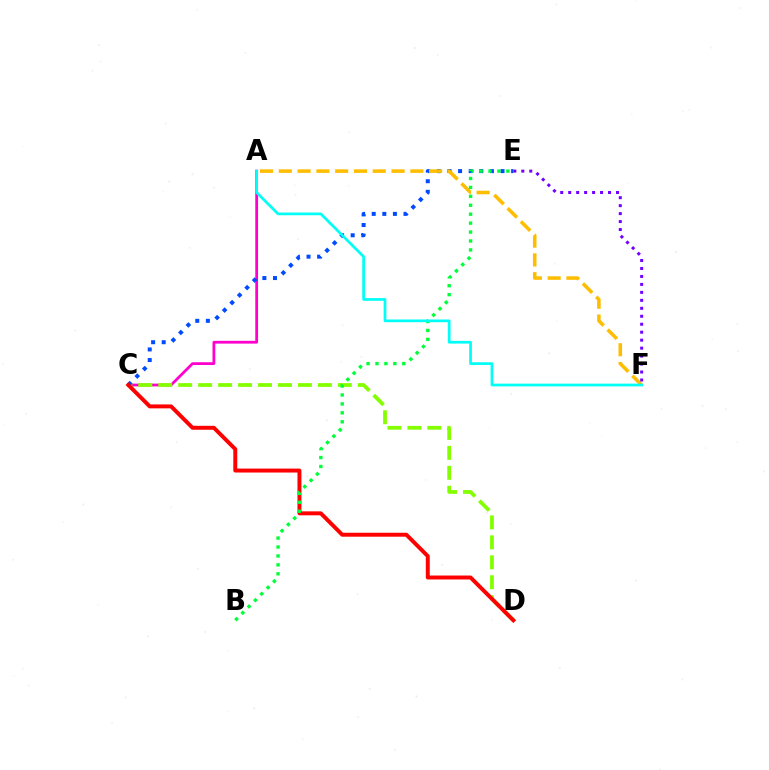{('A', 'C'): [{'color': '#ff00cf', 'line_style': 'solid', 'thickness': 2.0}], ('C', 'D'): [{'color': '#84ff00', 'line_style': 'dashed', 'thickness': 2.71}, {'color': '#ff0000', 'line_style': 'solid', 'thickness': 2.84}], ('C', 'E'): [{'color': '#004bff', 'line_style': 'dotted', 'thickness': 2.88}], ('A', 'F'): [{'color': '#ffbd00', 'line_style': 'dashed', 'thickness': 2.55}, {'color': '#00fff6', 'line_style': 'solid', 'thickness': 1.95}], ('E', 'F'): [{'color': '#7200ff', 'line_style': 'dotted', 'thickness': 2.16}], ('B', 'E'): [{'color': '#00ff39', 'line_style': 'dotted', 'thickness': 2.43}]}